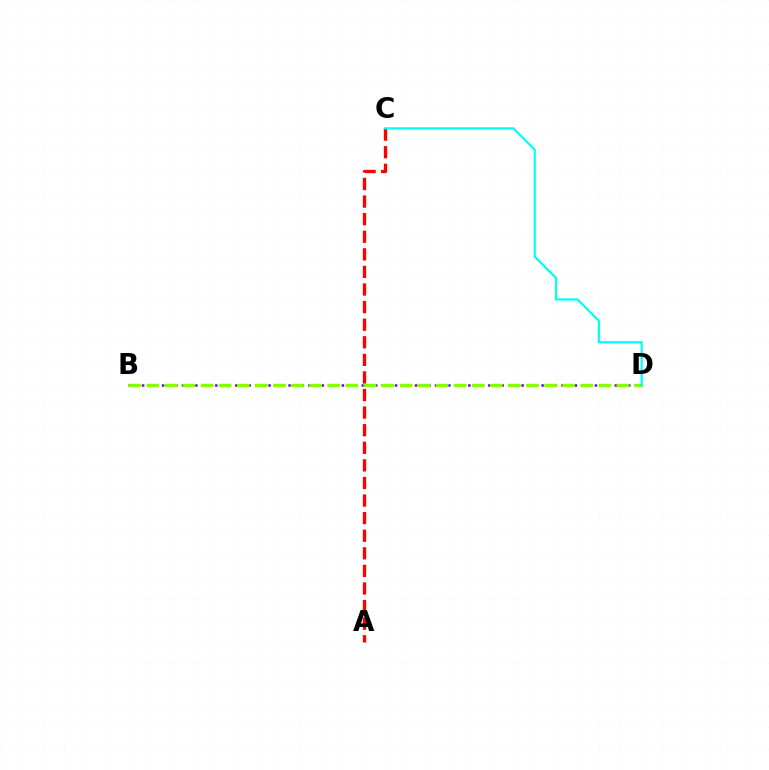{('B', 'D'): [{'color': '#7200ff', 'line_style': 'dotted', 'thickness': 1.81}, {'color': '#84ff00', 'line_style': 'dashed', 'thickness': 2.46}], ('A', 'C'): [{'color': '#ff0000', 'line_style': 'dashed', 'thickness': 2.39}], ('C', 'D'): [{'color': '#00fff6', 'line_style': 'solid', 'thickness': 1.58}]}